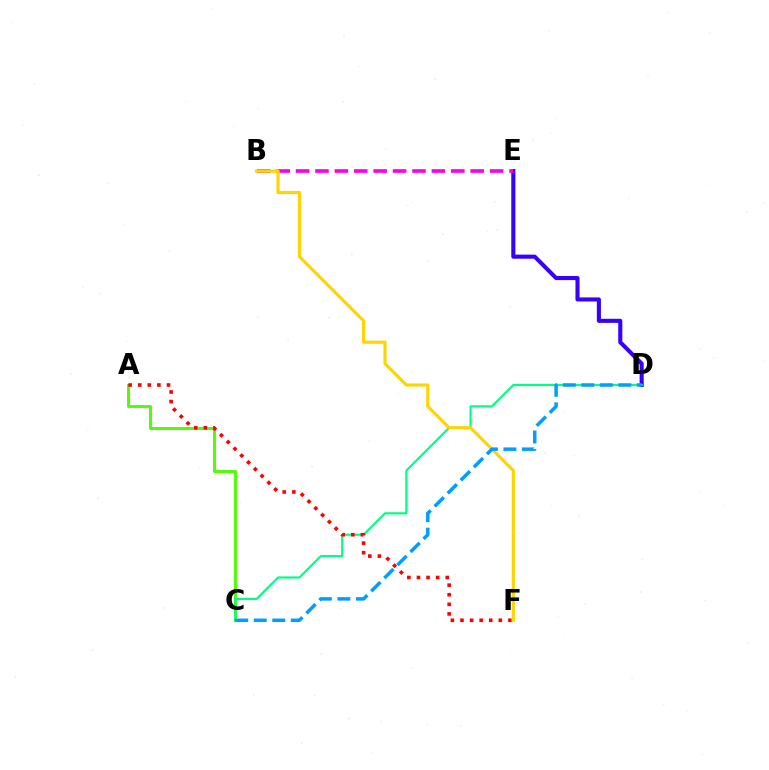{('D', 'E'): [{'color': '#3700ff', 'line_style': 'solid', 'thickness': 2.94}], ('A', 'C'): [{'color': '#4fff00', 'line_style': 'solid', 'thickness': 2.13}], ('B', 'E'): [{'color': '#ff00ed', 'line_style': 'dashed', 'thickness': 2.64}], ('C', 'D'): [{'color': '#00ff86', 'line_style': 'solid', 'thickness': 1.58}, {'color': '#009eff', 'line_style': 'dashed', 'thickness': 2.51}], ('A', 'F'): [{'color': '#ff0000', 'line_style': 'dotted', 'thickness': 2.61}], ('B', 'F'): [{'color': '#ffd500', 'line_style': 'solid', 'thickness': 2.28}]}